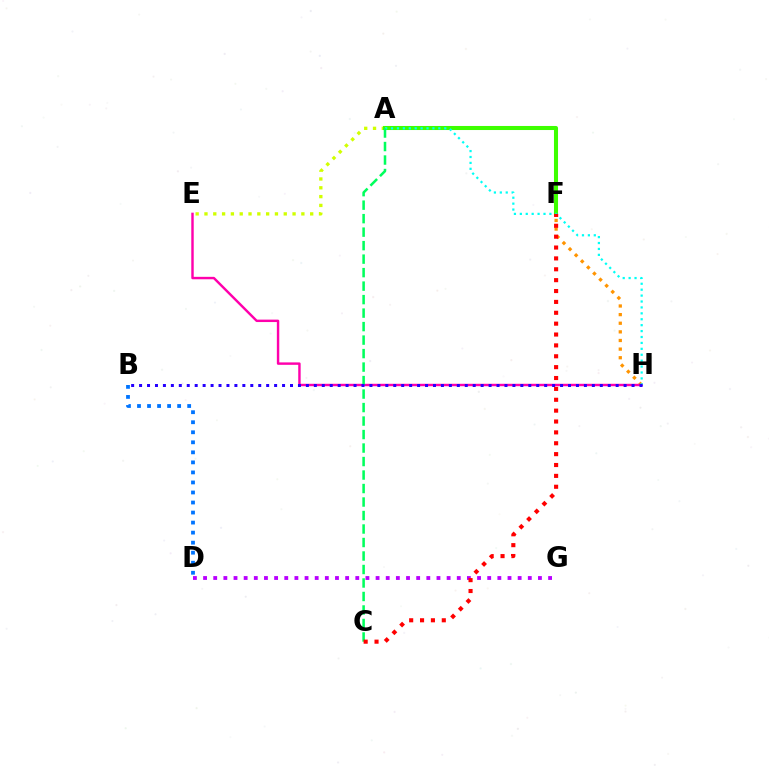{('B', 'D'): [{'color': '#0074ff', 'line_style': 'dotted', 'thickness': 2.73}], ('F', 'H'): [{'color': '#ff9400', 'line_style': 'dotted', 'thickness': 2.34}], ('A', 'E'): [{'color': '#d1ff00', 'line_style': 'dotted', 'thickness': 2.39}], ('D', 'G'): [{'color': '#b900ff', 'line_style': 'dotted', 'thickness': 2.76}], ('E', 'H'): [{'color': '#ff00ac', 'line_style': 'solid', 'thickness': 1.75}], ('A', 'F'): [{'color': '#3dff00', 'line_style': 'solid', 'thickness': 2.92}], ('A', 'H'): [{'color': '#00fff6', 'line_style': 'dotted', 'thickness': 1.61}], ('A', 'C'): [{'color': '#00ff5c', 'line_style': 'dashed', 'thickness': 1.83}], ('B', 'H'): [{'color': '#2500ff', 'line_style': 'dotted', 'thickness': 2.16}], ('C', 'F'): [{'color': '#ff0000', 'line_style': 'dotted', 'thickness': 2.95}]}